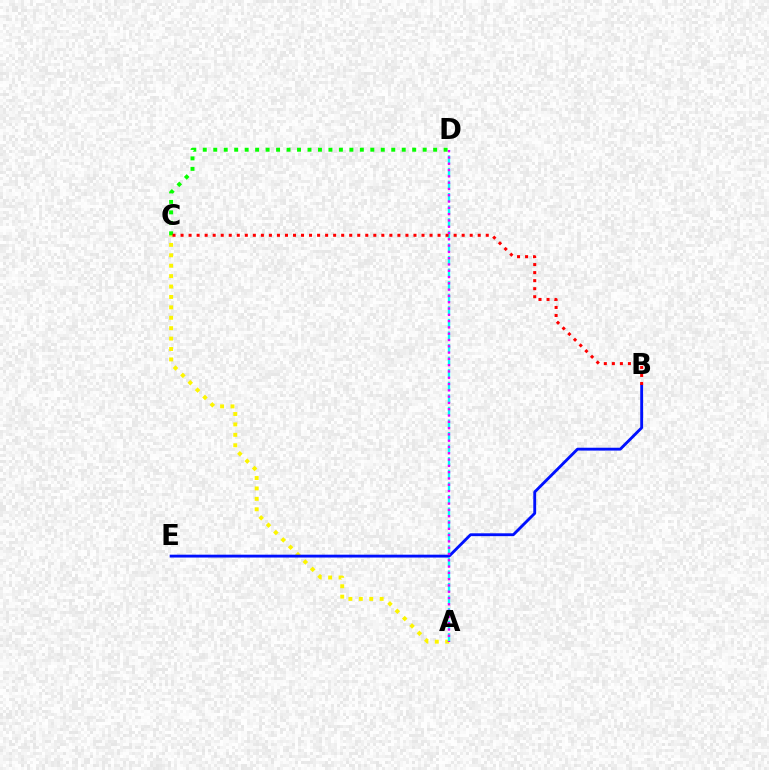{('A', 'C'): [{'color': '#fcf500', 'line_style': 'dotted', 'thickness': 2.83}], ('A', 'D'): [{'color': '#00fff6', 'line_style': 'dashed', 'thickness': 1.71}, {'color': '#ee00ff', 'line_style': 'dotted', 'thickness': 1.71}], ('C', 'D'): [{'color': '#08ff00', 'line_style': 'dotted', 'thickness': 2.85}], ('B', 'E'): [{'color': '#0010ff', 'line_style': 'solid', 'thickness': 2.06}], ('B', 'C'): [{'color': '#ff0000', 'line_style': 'dotted', 'thickness': 2.18}]}